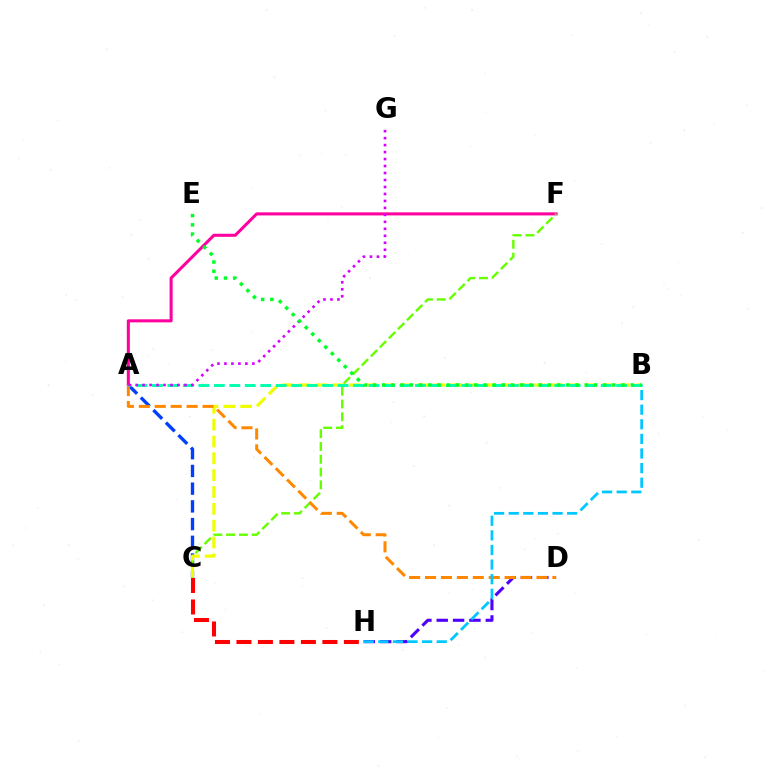{('A', 'C'): [{'color': '#003fff', 'line_style': 'dashed', 'thickness': 2.41}], ('A', 'F'): [{'color': '#ff00a0', 'line_style': 'solid', 'thickness': 2.2}], ('D', 'H'): [{'color': '#4f00ff', 'line_style': 'dashed', 'thickness': 2.22}], ('C', 'F'): [{'color': '#66ff00', 'line_style': 'dashed', 'thickness': 1.74}], ('B', 'C'): [{'color': '#eeff00', 'line_style': 'dashed', 'thickness': 2.29}], ('A', 'D'): [{'color': '#ff8800', 'line_style': 'dashed', 'thickness': 2.16}], ('A', 'B'): [{'color': '#00ffaf', 'line_style': 'dashed', 'thickness': 2.1}], ('A', 'G'): [{'color': '#d600ff', 'line_style': 'dotted', 'thickness': 1.9}], ('B', 'H'): [{'color': '#00c7ff', 'line_style': 'dashed', 'thickness': 1.98}], ('B', 'E'): [{'color': '#00ff27', 'line_style': 'dotted', 'thickness': 2.5}], ('C', 'H'): [{'color': '#ff0000', 'line_style': 'dashed', 'thickness': 2.92}]}